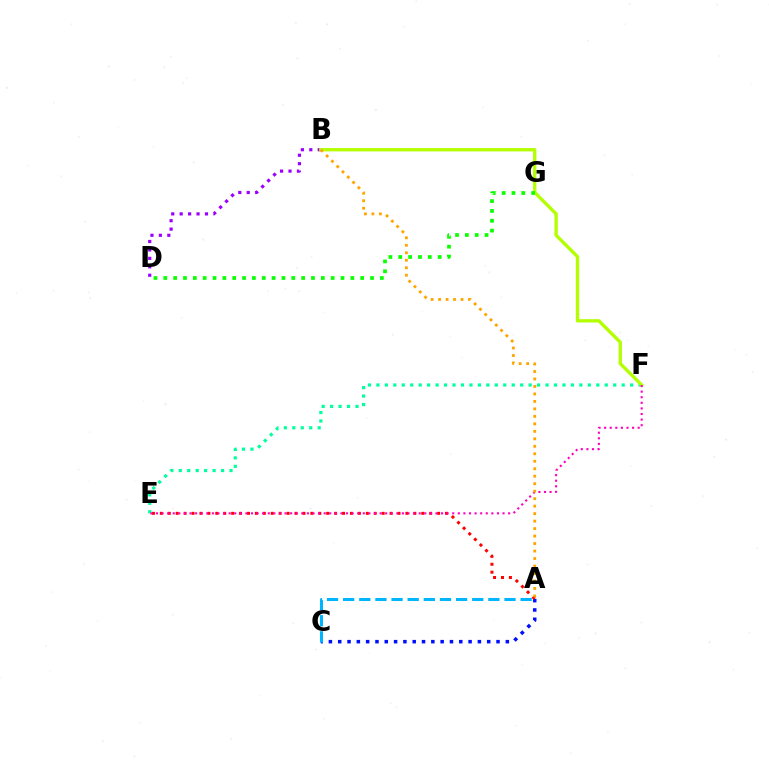{('A', 'C'): [{'color': '#0010ff', 'line_style': 'dotted', 'thickness': 2.53}, {'color': '#00b5ff', 'line_style': 'dashed', 'thickness': 2.19}], ('E', 'F'): [{'color': '#00ff9d', 'line_style': 'dotted', 'thickness': 2.3}, {'color': '#ff00bd', 'line_style': 'dotted', 'thickness': 1.52}], ('B', 'D'): [{'color': '#9b00ff', 'line_style': 'dotted', 'thickness': 2.29}], ('A', 'E'): [{'color': '#ff0000', 'line_style': 'dotted', 'thickness': 2.15}], ('B', 'F'): [{'color': '#b3ff00', 'line_style': 'solid', 'thickness': 2.39}], ('A', 'B'): [{'color': '#ffa500', 'line_style': 'dotted', 'thickness': 2.03}], ('D', 'G'): [{'color': '#08ff00', 'line_style': 'dotted', 'thickness': 2.67}]}